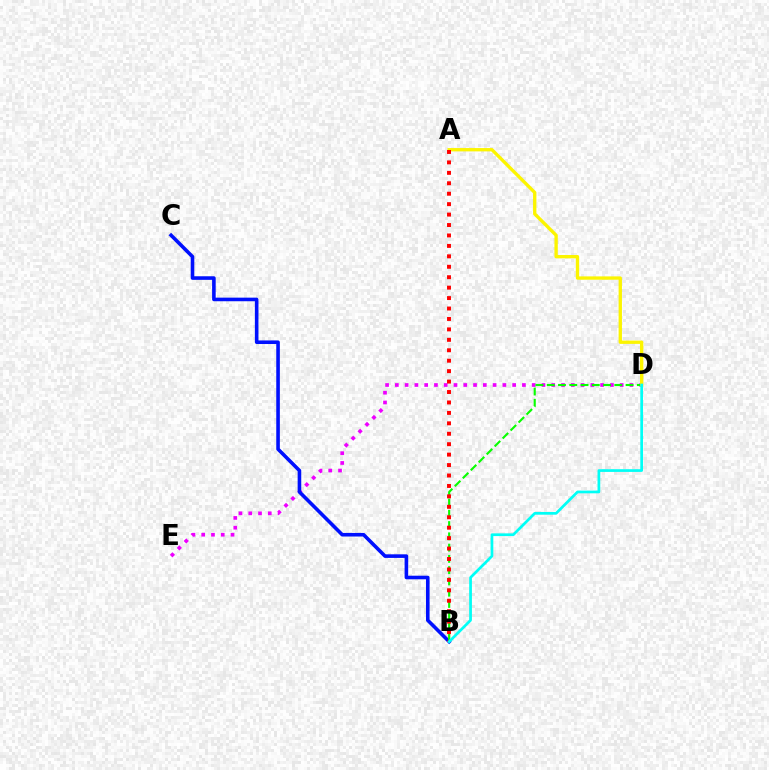{('D', 'E'): [{'color': '#ee00ff', 'line_style': 'dotted', 'thickness': 2.66}], ('B', 'C'): [{'color': '#0010ff', 'line_style': 'solid', 'thickness': 2.59}], ('B', 'D'): [{'color': '#08ff00', 'line_style': 'dashed', 'thickness': 1.53}, {'color': '#00fff6', 'line_style': 'solid', 'thickness': 1.96}], ('A', 'D'): [{'color': '#fcf500', 'line_style': 'solid', 'thickness': 2.4}], ('A', 'B'): [{'color': '#ff0000', 'line_style': 'dotted', 'thickness': 2.84}]}